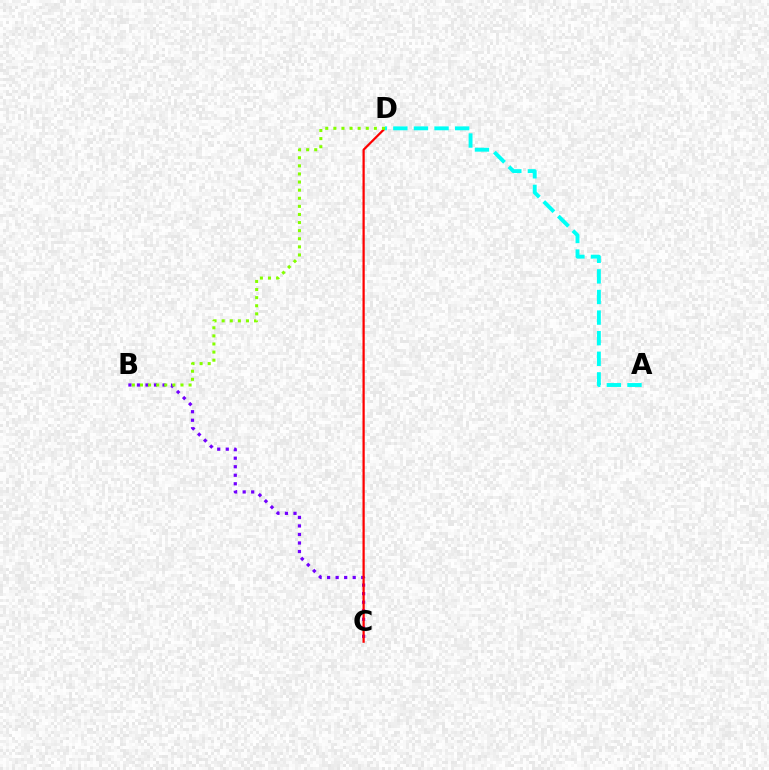{('B', 'C'): [{'color': '#7200ff', 'line_style': 'dotted', 'thickness': 2.32}], ('C', 'D'): [{'color': '#ff0000', 'line_style': 'solid', 'thickness': 1.61}], ('A', 'D'): [{'color': '#00fff6', 'line_style': 'dashed', 'thickness': 2.8}], ('B', 'D'): [{'color': '#84ff00', 'line_style': 'dotted', 'thickness': 2.2}]}